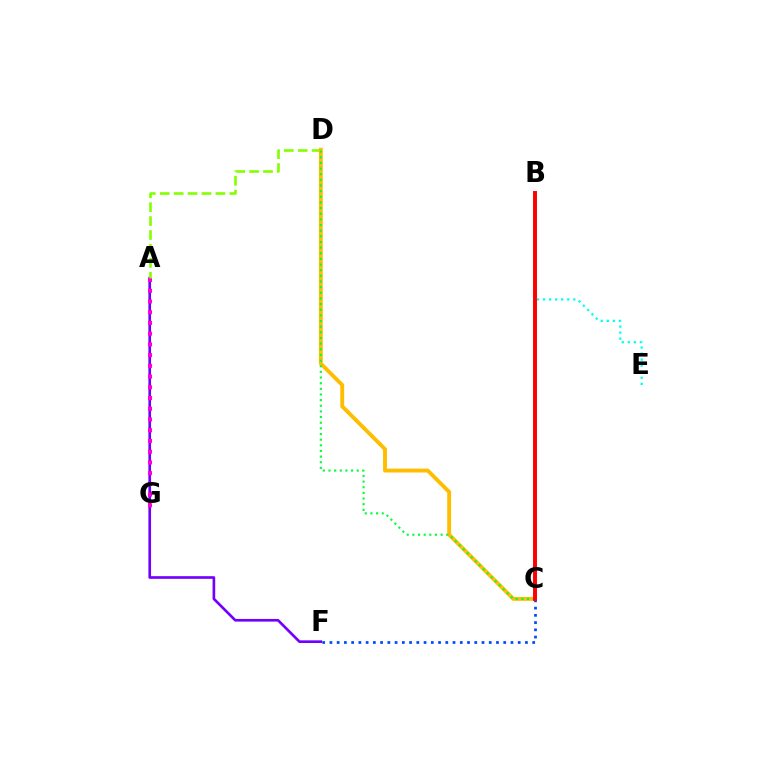{('A', 'F'): [{'color': '#7200ff', 'line_style': 'solid', 'thickness': 1.91}], ('A', 'G'): [{'color': '#ff00cf', 'line_style': 'dotted', 'thickness': 2.91}], ('A', 'D'): [{'color': '#84ff00', 'line_style': 'dashed', 'thickness': 1.89}], ('C', 'D'): [{'color': '#ffbd00', 'line_style': 'solid', 'thickness': 2.79}, {'color': '#00ff39', 'line_style': 'dotted', 'thickness': 1.53}], ('B', 'E'): [{'color': '#00fff6', 'line_style': 'dotted', 'thickness': 1.64}], ('C', 'F'): [{'color': '#004bff', 'line_style': 'dotted', 'thickness': 1.97}], ('B', 'C'): [{'color': '#ff0000', 'line_style': 'solid', 'thickness': 2.84}]}